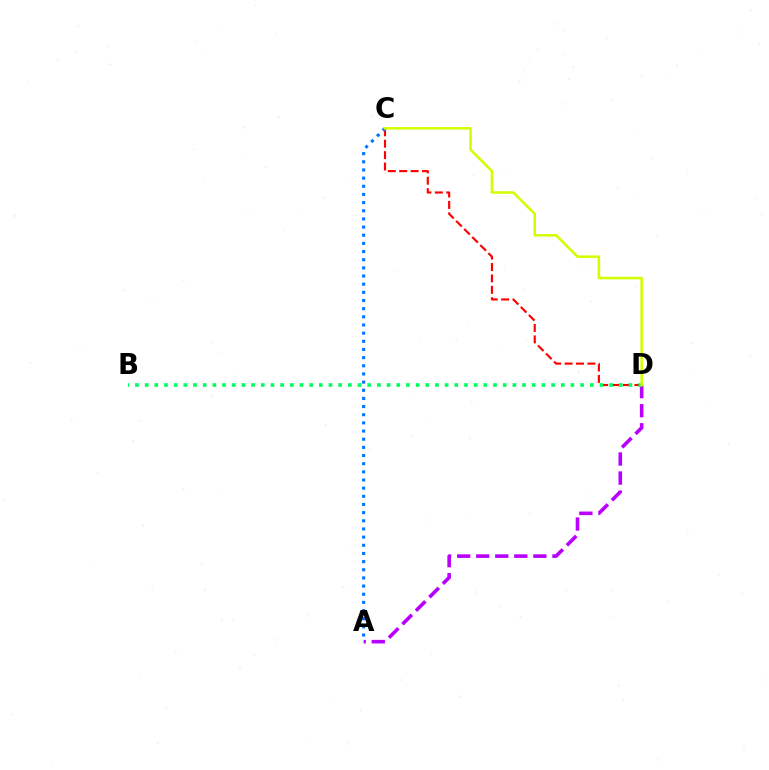{('A', 'D'): [{'color': '#b900ff', 'line_style': 'dashed', 'thickness': 2.59}], ('C', 'D'): [{'color': '#ff0000', 'line_style': 'dashed', 'thickness': 1.55}, {'color': '#d1ff00', 'line_style': 'solid', 'thickness': 1.84}], ('B', 'D'): [{'color': '#00ff5c', 'line_style': 'dotted', 'thickness': 2.63}], ('A', 'C'): [{'color': '#0074ff', 'line_style': 'dotted', 'thickness': 2.22}]}